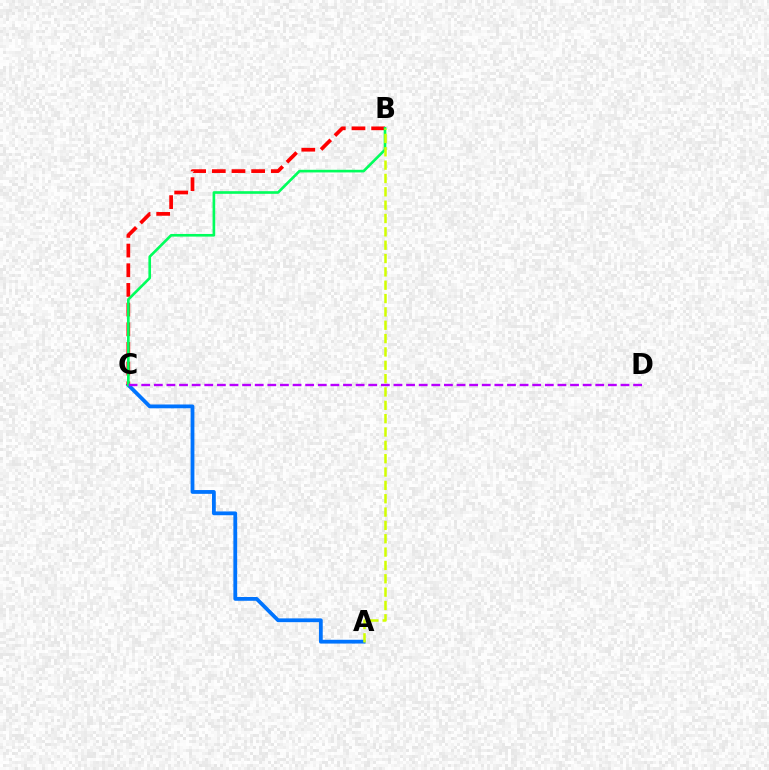{('A', 'C'): [{'color': '#0074ff', 'line_style': 'solid', 'thickness': 2.73}], ('B', 'C'): [{'color': '#ff0000', 'line_style': 'dashed', 'thickness': 2.67}, {'color': '#00ff5c', 'line_style': 'solid', 'thickness': 1.9}], ('C', 'D'): [{'color': '#b900ff', 'line_style': 'dashed', 'thickness': 1.71}], ('A', 'B'): [{'color': '#d1ff00', 'line_style': 'dashed', 'thickness': 1.81}]}